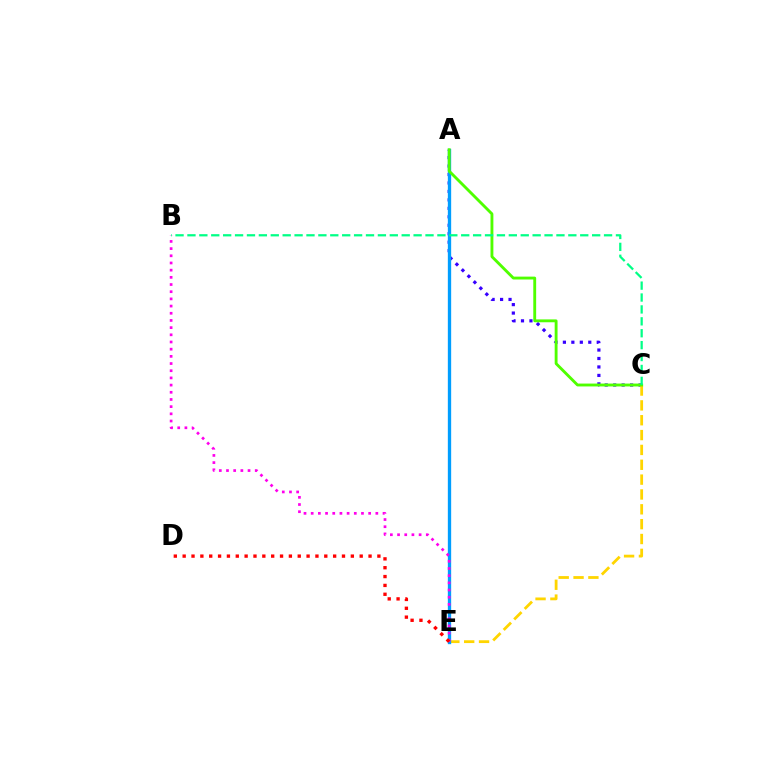{('A', 'C'): [{'color': '#3700ff', 'line_style': 'dotted', 'thickness': 2.3}, {'color': '#4fff00', 'line_style': 'solid', 'thickness': 2.06}], ('C', 'E'): [{'color': '#ffd500', 'line_style': 'dashed', 'thickness': 2.02}], ('A', 'E'): [{'color': '#009eff', 'line_style': 'solid', 'thickness': 2.4}], ('B', 'E'): [{'color': '#ff00ed', 'line_style': 'dotted', 'thickness': 1.95}], ('D', 'E'): [{'color': '#ff0000', 'line_style': 'dotted', 'thickness': 2.4}], ('B', 'C'): [{'color': '#00ff86', 'line_style': 'dashed', 'thickness': 1.62}]}